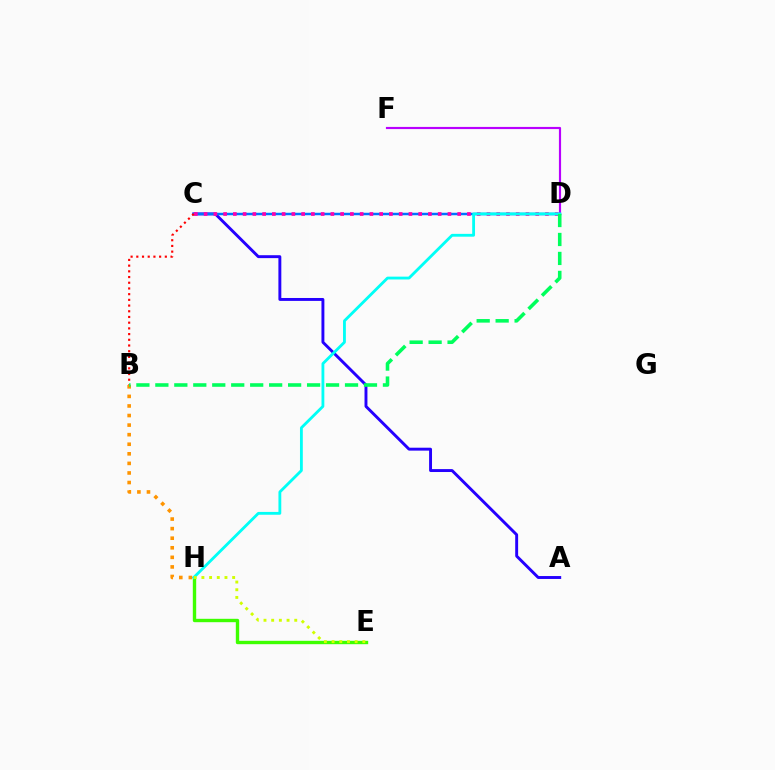{('E', 'H'): [{'color': '#3dff00', 'line_style': 'solid', 'thickness': 2.43}, {'color': '#d1ff00', 'line_style': 'dotted', 'thickness': 2.09}], ('D', 'F'): [{'color': '#b900ff', 'line_style': 'solid', 'thickness': 1.56}], ('A', 'C'): [{'color': '#2500ff', 'line_style': 'solid', 'thickness': 2.1}], ('C', 'D'): [{'color': '#0074ff', 'line_style': 'solid', 'thickness': 1.78}, {'color': '#ff00ac', 'line_style': 'dotted', 'thickness': 2.65}], ('B', 'C'): [{'color': '#ff0000', 'line_style': 'dotted', 'thickness': 1.55}], ('D', 'H'): [{'color': '#00fff6', 'line_style': 'solid', 'thickness': 2.04}], ('B', 'H'): [{'color': '#ff9400', 'line_style': 'dotted', 'thickness': 2.6}], ('B', 'D'): [{'color': '#00ff5c', 'line_style': 'dashed', 'thickness': 2.58}]}